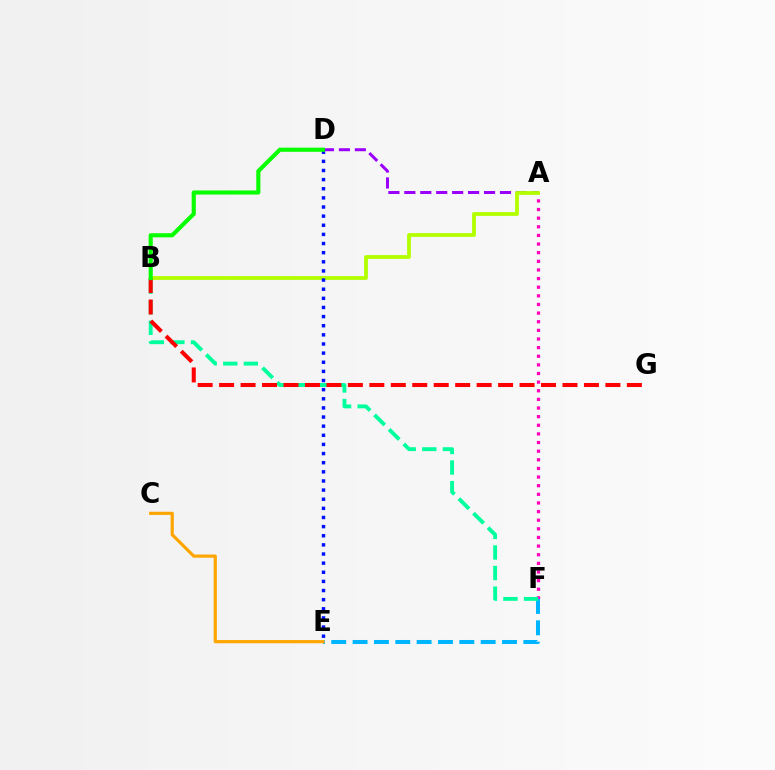{('A', 'F'): [{'color': '#ff00bd', 'line_style': 'dotted', 'thickness': 2.34}], ('E', 'F'): [{'color': '#00b5ff', 'line_style': 'dashed', 'thickness': 2.9}], ('C', 'E'): [{'color': '#ffa500', 'line_style': 'solid', 'thickness': 2.29}], ('A', 'D'): [{'color': '#9b00ff', 'line_style': 'dashed', 'thickness': 2.17}], ('B', 'F'): [{'color': '#00ff9d', 'line_style': 'dashed', 'thickness': 2.79}], ('A', 'B'): [{'color': '#b3ff00', 'line_style': 'solid', 'thickness': 2.74}], ('B', 'G'): [{'color': '#ff0000', 'line_style': 'dashed', 'thickness': 2.92}], ('D', 'E'): [{'color': '#0010ff', 'line_style': 'dotted', 'thickness': 2.48}], ('B', 'D'): [{'color': '#08ff00', 'line_style': 'solid', 'thickness': 2.97}]}